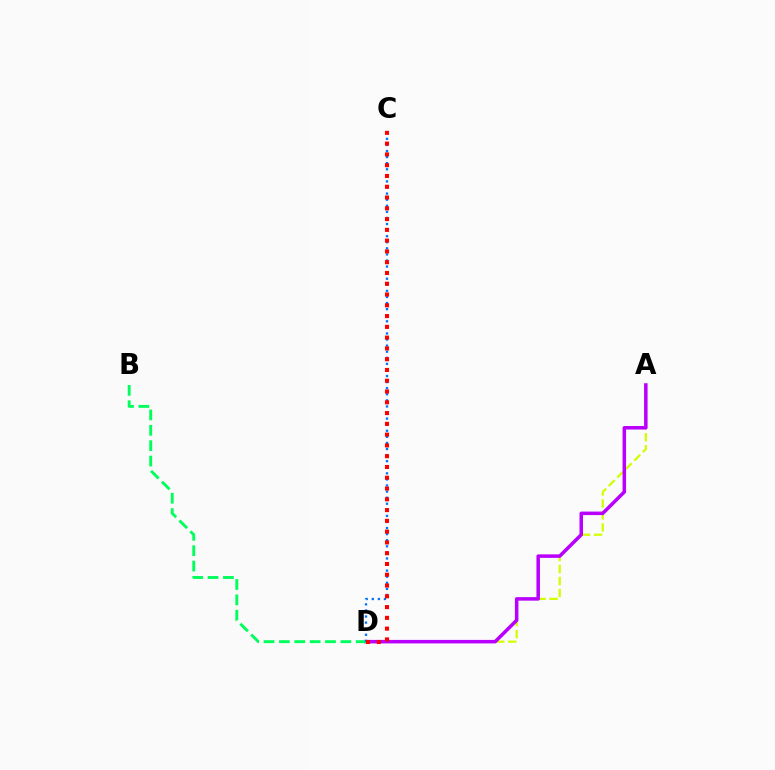{('A', 'D'): [{'color': '#d1ff00', 'line_style': 'dashed', 'thickness': 1.63}, {'color': '#b900ff', 'line_style': 'solid', 'thickness': 2.53}], ('B', 'D'): [{'color': '#00ff5c', 'line_style': 'dashed', 'thickness': 2.09}], ('C', 'D'): [{'color': '#0074ff', 'line_style': 'dotted', 'thickness': 1.65}, {'color': '#ff0000', 'line_style': 'dotted', 'thickness': 2.93}]}